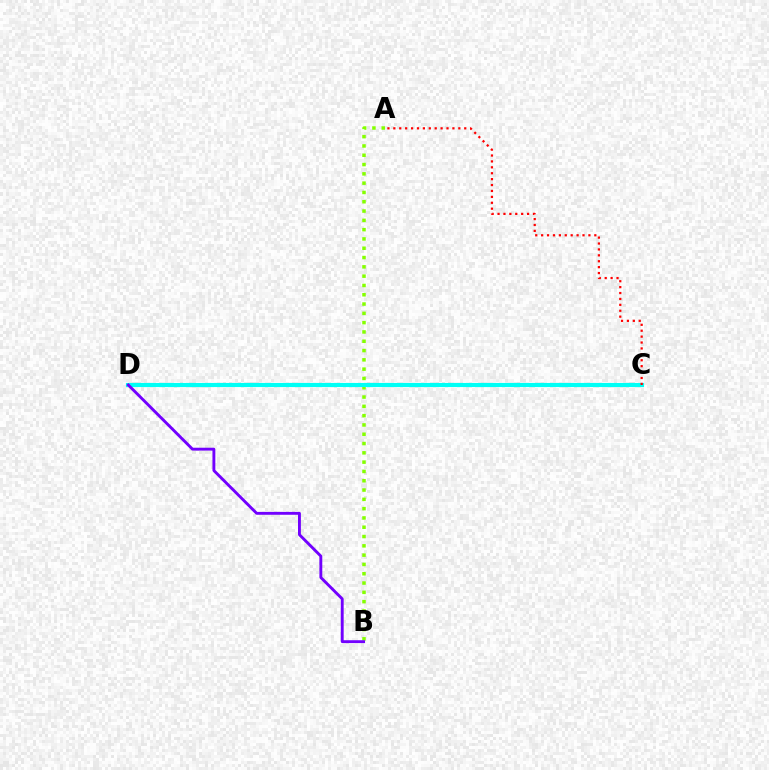{('A', 'B'): [{'color': '#84ff00', 'line_style': 'dotted', 'thickness': 2.53}], ('C', 'D'): [{'color': '#00fff6', 'line_style': 'solid', 'thickness': 2.97}], ('A', 'C'): [{'color': '#ff0000', 'line_style': 'dotted', 'thickness': 1.61}], ('B', 'D'): [{'color': '#7200ff', 'line_style': 'solid', 'thickness': 2.07}]}